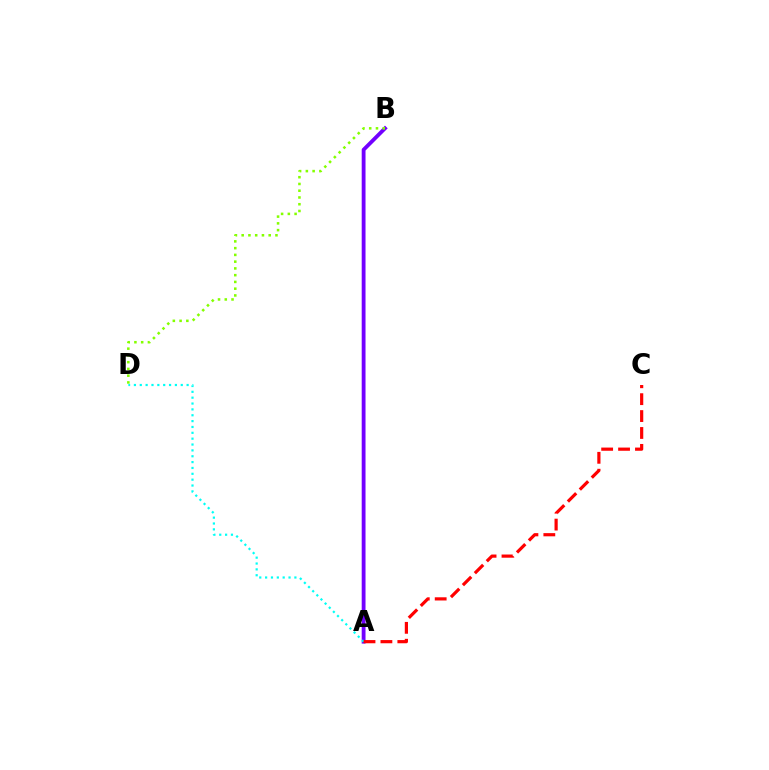{('A', 'B'): [{'color': '#7200ff', 'line_style': 'solid', 'thickness': 2.75}], ('A', 'D'): [{'color': '#00fff6', 'line_style': 'dotted', 'thickness': 1.59}], ('B', 'D'): [{'color': '#84ff00', 'line_style': 'dotted', 'thickness': 1.84}], ('A', 'C'): [{'color': '#ff0000', 'line_style': 'dashed', 'thickness': 2.3}]}